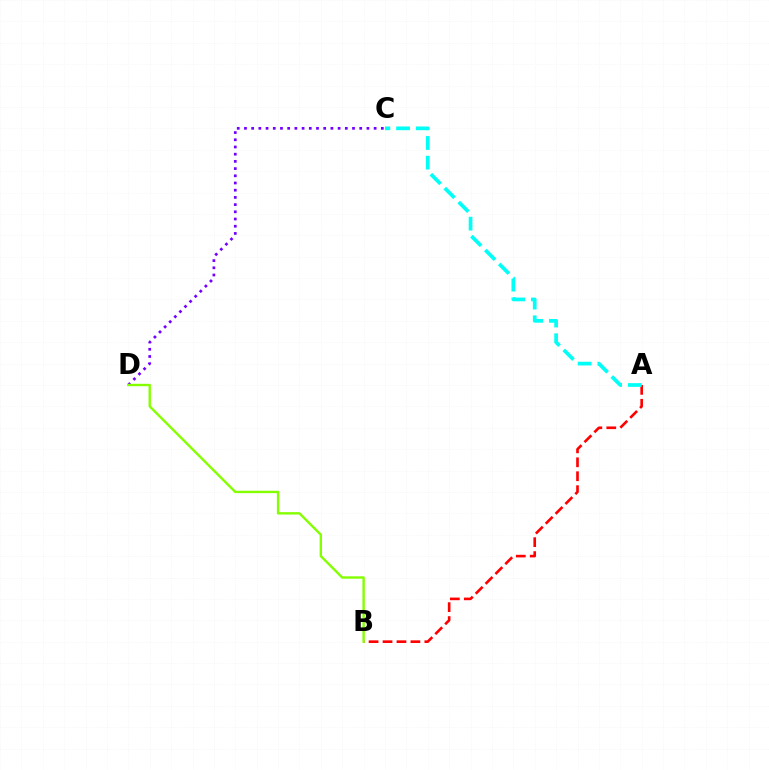{('A', 'B'): [{'color': '#ff0000', 'line_style': 'dashed', 'thickness': 1.89}], ('A', 'C'): [{'color': '#00fff6', 'line_style': 'dashed', 'thickness': 2.67}], ('C', 'D'): [{'color': '#7200ff', 'line_style': 'dotted', 'thickness': 1.96}], ('B', 'D'): [{'color': '#84ff00', 'line_style': 'solid', 'thickness': 1.72}]}